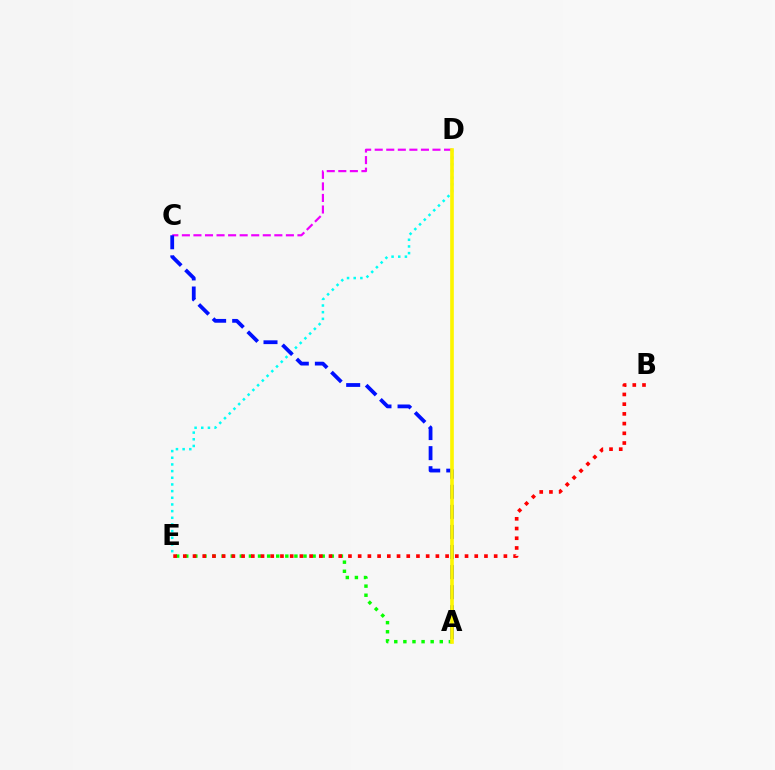{('A', 'E'): [{'color': '#08ff00', 'line_style': 'dotted', 'thickness': 2.47}], ('D', 'E'): [{'color': '#00fff6', 'line_style': 'dotted', 'thickness': 1.81}], ('C', 'D'): [{'color': '#ee00ff', 'line_style': 'dashed', 'thickness': 1.57}], ('A', 'C'): [{'color': '#0010ff', 'line_style': 'dashed', 'thickness': 2.73}], ('B', 'E'): [{'color': '#ff0000', 'line_style': 'dotted', 'thickness': 2.64}], ('A', 'D'): [{'color': '#fcf500', 'line_style': 'solid', 'thickness': 2.63}]}